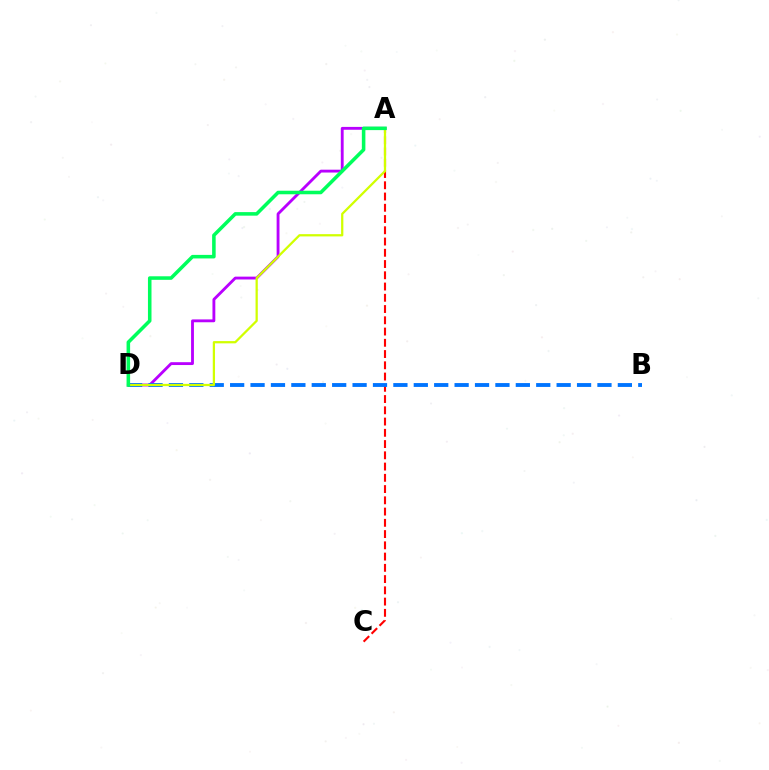{('A', 'C'): [{'color': '#ff0000', 'line_style': 'dashed', 'thickness': 1.53}], ('A', 'D'): [{'color': '#b900ff', 'line_style': 'solid', 'thickness': 2.05}, {'color': '#d1ff00', 'line_style': 'solid', 'thickness': 1.62}, {'color': '#00ff5c', 'line_style': 'solid', 'thickness': 2.56}], ('B', 'D'): [{'color': '#0074ff', 'line_style': 'dashed', 'thickness': 2.77}]}